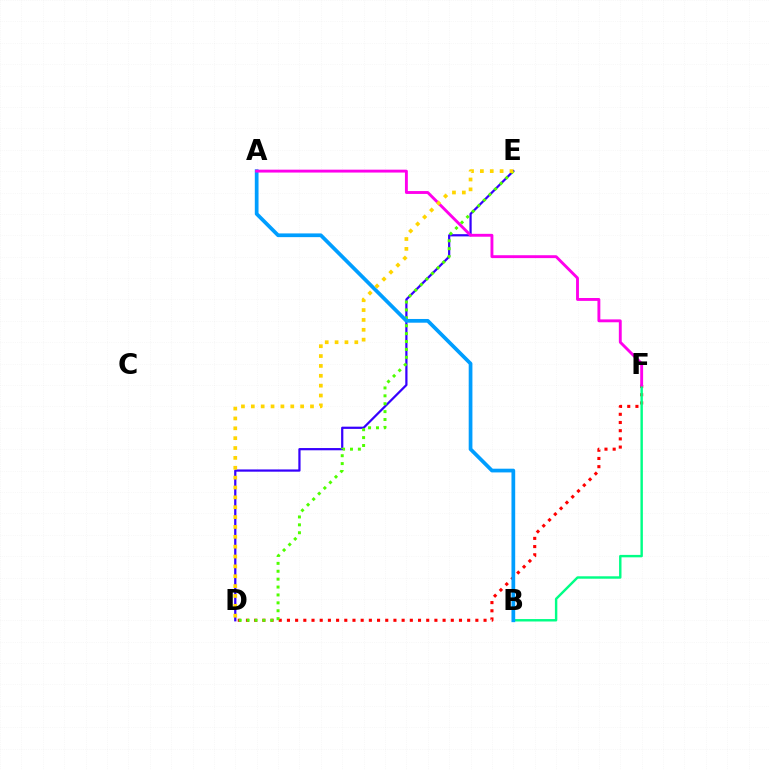{('D', 'F'): [{'color': '#ff0000', 'line_style': 'dotted', 'thickness': 2.23}], ('D', 'E'): [{'color': '#3700ff', 'line_style': 'solid', 'thickness': 1.61}, {'color': '#4fff00', 'line_style': 'dotted', 'thickness': 2.15}, {'color': '#ffd500', 'line_style': 'dotted', 'thickness': 2.68}], ('B', 'F'): [{'color': '#00ff86', 'line_style': 'solid', 'thickness': 1.75}], ('A', 'B'): [{'color': '#009eff', 'line_style': 'solid', 'thickness': 2.68}], ('A', 'F'): [{'color': '#ff00ed', 'line_style': 'solid', 'thickness': 2.08}]}